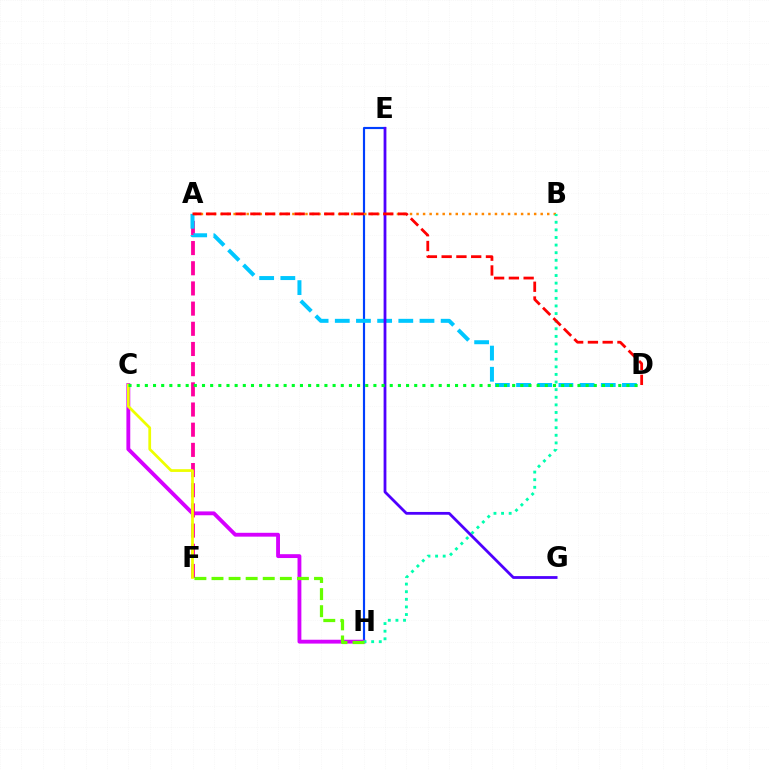{('E', 'H'): [{'color': '#003fff', 'line_style': 'solid', 'thickness': 1.56}], ('A', 'B'): [{'color': '#ff8800', 'line_style': 'dotted', 'thickness': 1.78}], ('C', 'H'): [{'color': '#d600ff', 'line_style': 'solid', 'thickness': 2.77}], ('B', 'H'): [{'color': '#00ffaf', 'line_style': 'dotted', 'thickness': 2.07}], ('A', 'F'): [{'color': '#ff00a0', 'line_style': 'dashed', 'thickness': 2.74}], ('A', 'D'): [{'color': '#00c7ff', 'line_style': 'dashed', 'thickness': 2.88}, {'color': '#ff0000', 'line_style': 'dashed', 'thickness': 2.01}], ('F', 'H'): [{'color': '#66ff00', 'line_style': 'dashed', 'thickness': 2.32}], ('E', 'G'): [{'color': '#4f00ff', 'line_style': 'solid', 'thickness': 2.01}], ('C', 'F'): [{'color': '#eeff00', 'line_style': 'solid', 'thickness': 1.98}], ('C', 'D'): [{'color': '#00ff27', 'line_style': 'dotted', 'thickness': 2.22}]}